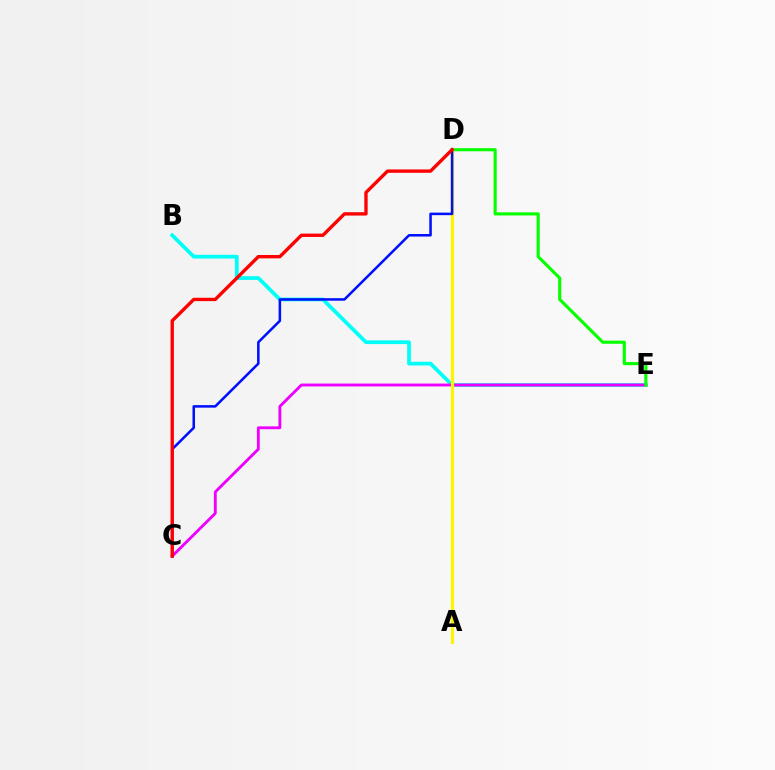{('B', 'E'): [{'color': '#00fff6', 'line_style': 'solid', 'thickness': 2.7}], ('C', 'E'): [{'color': '#ee00ff', 'line_style': 'solid', 'thickness': 2.06}], ('D', 'E'): [{'color': '#08ff00', 'line_style': 'solid', 'thickness': 2.26}], ('A', 'D'): [{'color': '#fcf500', 'line_style': 'solid', 'thickness': 2.31}], ('C', 'D'): [{'color': '#0010ff', 'line_style': 'solid', 'thickness': 1.83}, {'color': '#ff0000', 'line_style': 'solid', 'thickness': 2.41}]}